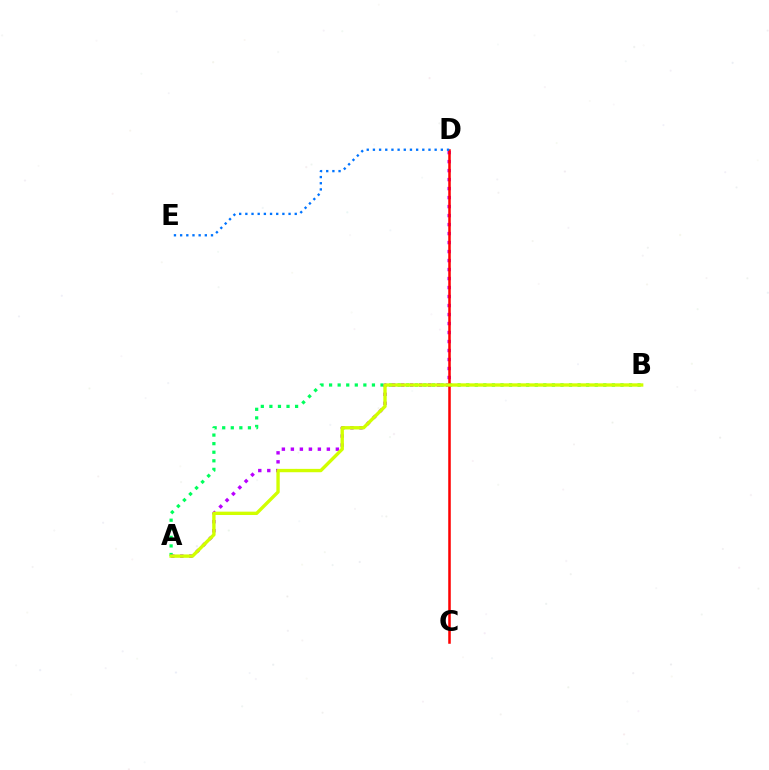{('A', 'B'): [{'color': '#00ff5c', 'line_style': 'dotted', 'thickness': 2.33}, {'color': '#d1ff00', 'line_style': 'solid', 'thickness': 2.42}], ('A', 'D'): [{'color': '#b900ff', 'line_style': 'dotted', 'thickness': 2.44}], ('C', 'D'): [{'color': '#ff0000', 'line_style': 'solid', 'thickness': 1.82}], ('D', 'E'): [{'color': '#0074ff', 'line_style': 'dotted', 'thickness': 1.68}]}